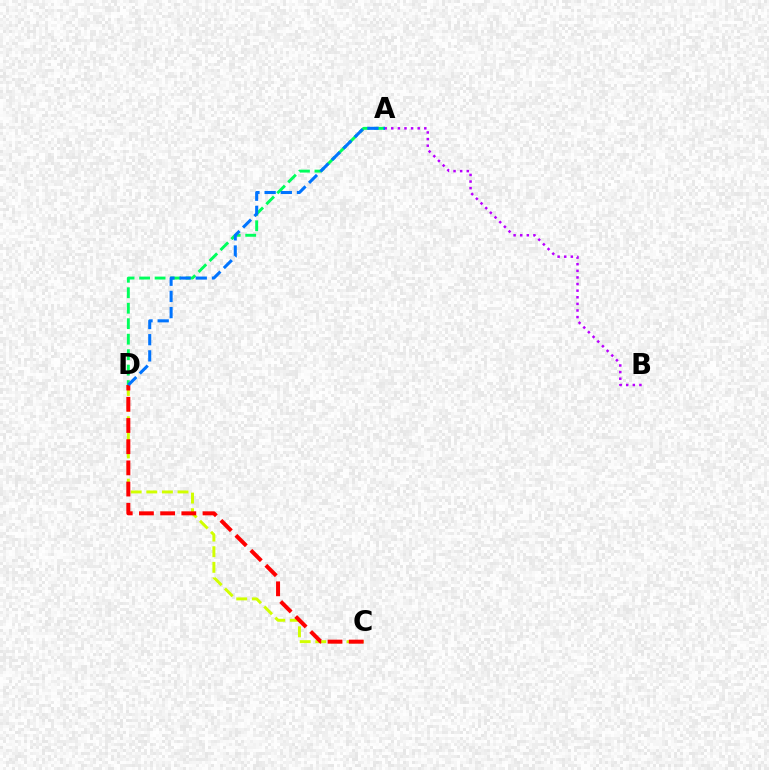{('C', 'D'): [{'color': '#d1ff00', 'line_style': 'dashed', 'thickness': 2.12}, {'color': '#ff0000', 'line_style': 'dashed', 'thickness': 2.88}], ('A', 'D'): [{'color': '#00ff5c', 'line_style': 'dashed', 'thickness': 2.1}, {'color': '#0074ff', 'line_style': 'dashed', 'thickness': 2.2}], ('A', 'B'): [{'color': '#b900ff', 'line_style': 'dotted', 'thickness': 1.8}]}